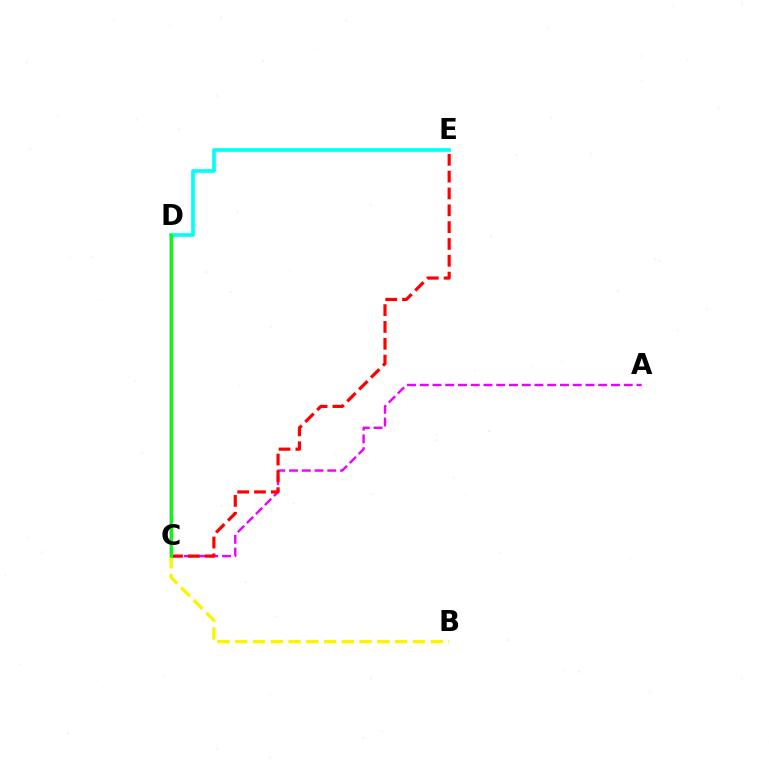{('C', 'D'): [{'color': '#0010ff', 'line_style': 'solid', 'thickness': 1.74}, {'color': '#08ff00', 'line_style': 'solid', 'thickness': 2.1}], ('A', 'C'): [{'color': '#ee00ff', 'line_style': 'dashed', 'thickness': 1.73}], ('D', 'E'): [{'color': '#00fff6', 'line_style': 'solid', 'thickness': 2.65}], ('B', 'C'): [{'color': '#fcf500', 'line_style': 'dashed', 'thickness': 2.41}], ('C', 'E'): [{'color': '#ff0000', 'line_style': 'dashed', 'thickness': 2.29}]}